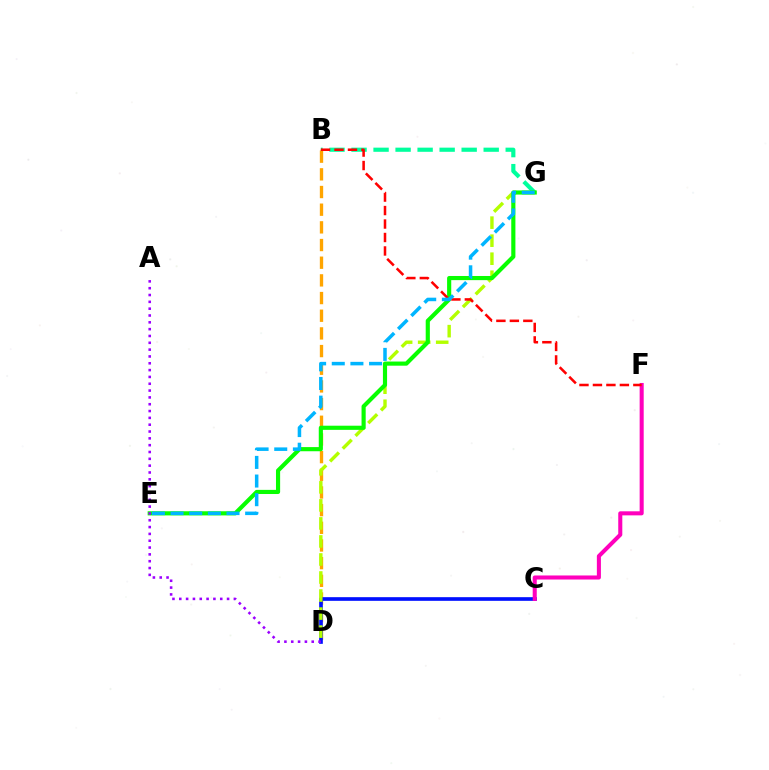{('B', 'G'): [{'color': '#00ff9d', 'line_style': 'dashed', 'thickness': 2.99}], ('B', 'D'): [{'color': '#ffa500', 'line_style': 'dashed', 'thickness': 2.4}], ('C', 'D'): [{'color': '#0010ff', 'line_style': 'solid', 'thickness': 2.63}], ('C', 'F'): [{'color': '#ff00bd', 'line_style': 'solid', 'thickness': 2.92}], ('D', 'G'): [{'color': '#b3ff00', 'line_style': 'dashed', 'thickness': 2.45}], ('E', 'G'): [{'color': '#08ff00', 'line_style': 'solid', 'thickness': 2.98}, {'color': '#00b5ff', 'line_style': 'dashed', 'thickness': 2.53}], ('B', 'F'): [{'color': '#ff0000', 'line_style': 'dashed', 'thickness': 1.83}], ('A', 'D'): [{'color': '#9b00ff', 'line_style': 'dotted', 'thickness': 1.85}]}